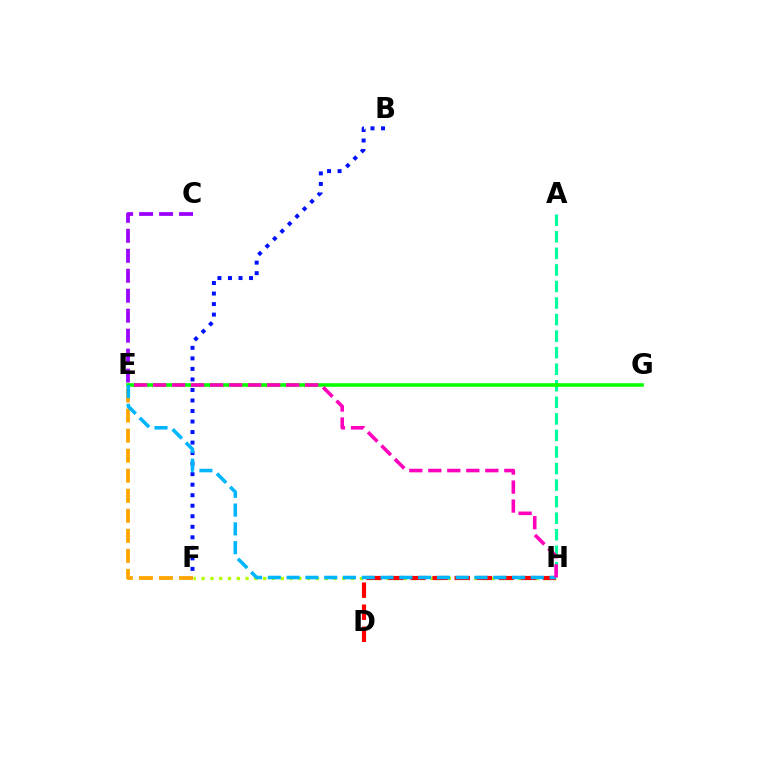{('E', 'F'): [{'color': '#ffa500', 'line_style': 'dashed', 'thickness': 2.72}], ('F', 'H'): [{'color': '#b3ff00', 'line_style': 'dotted', 'thickness': 2.39}], ('A', 'H'): [{'color': '#00ff9d', 'line_style': 'dashed', 'thickness': 2.25}], ('B', 'F'): [{'color': '#0010ff', 'line_style': 'dotted', 'thickness': 2.86}], ('D', 'H'): [{'color': '#ff0000', 'line_style': 'dashed', 'thickness': 3.0}], ('E', 'G'): [{'color': '#08ff00', 'line_style': 'solid', 'thickness': 2.6}], ('C', 'E'): [{'color': '#9b00ff', 'line_style': 'dashed', 'thickness': 2.71}], ('E', 'H'): [{'color': '#00b5ff', 'line_style': 'dashed', 'thickness': 2.55}, {'color': '#ff00bd', 'line_style': 'dashed', 'thickness': 2.58}]}